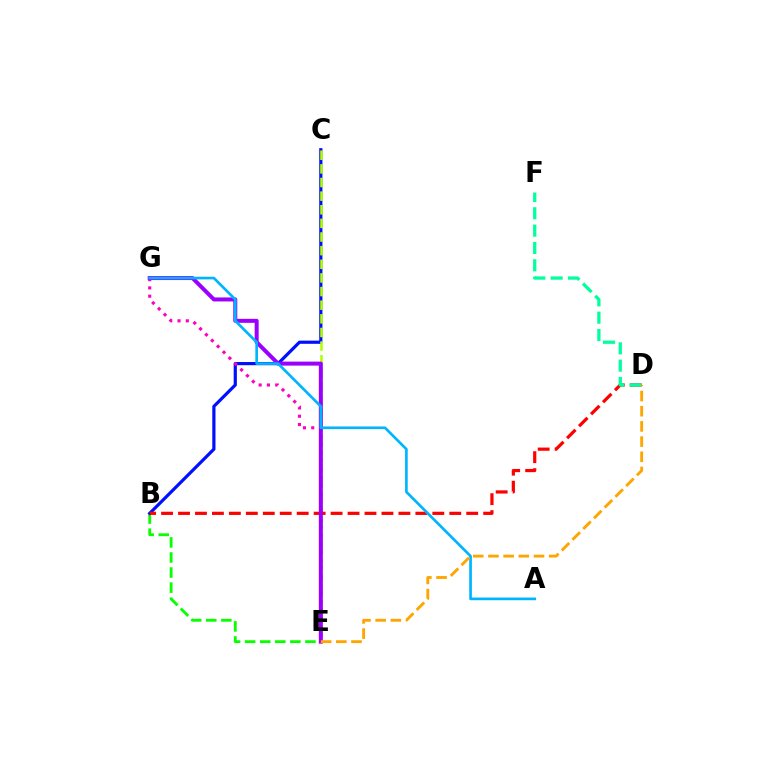{('B', 'E'): [{'color': '#08ff00', 'line_style': 'dashed', 'thickness': 2.05}], ('B', 'C'): [{'color': '#0010ff', 'line_style': 'solid', 'thickness': 2.3}], ('C', 'E'): [{'color': '#b3ff00', 'line_style': 'dashed', 'thickness': 1.85}], ('B', 'D'): [{'color': '#ff0000', 'line_style': 'dashed', 'thickness': 2.3}], ('E', 'G'): [{'color': '#ff00bd', 'line_style': 'dotted', 'thickness': 2.25}, {'color': '#9b00ff', 'line_style': 'solid', 'thickness': 2.88}], ('D', 'F'): [{'color': '#00ff9d', 'line_style': 'dashed', 'thickness': 2.36}], ('A', 'G'): [{'color': '#00b5ff', 'line_style': 'solid', 'thickness': 1.92}], ('D', 'E'): [{'color': '#ffa500', 'line_style': 'dashed', 'thickness': 2.06}]}